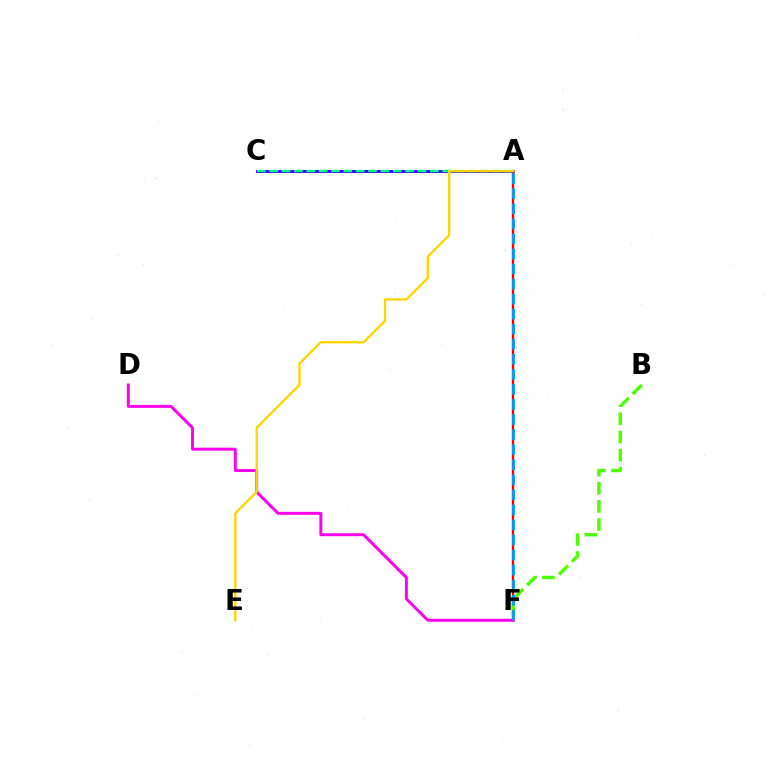{('A', 'F'): [{'color': '#ff0000', 'line_style': 'solid', 'thickness': 1.7}, {'color': '#009eff', 'line_style': 'dashed', 'thickness': 2.05}], ('A', 'C'): [{'color': '#3700ff', 'line_style': 'solid', 'thickness': 2.05}, {'color': '#00ff86', 'line_style': 'dashed', 'thickness': 1.68}], ('D', 'F'): [{'color': '#ff00ed', 'line_style': 'solid', 'thickness': 2.12}], ('B', 'F'): [{'color': '#4fff00', 'line_style': 'dashed', 'thickness': 2.47}], ('A', 'E'): [{'color': '#ffd500', 'line_style': 'solid', 'thickness': 1.7}]}